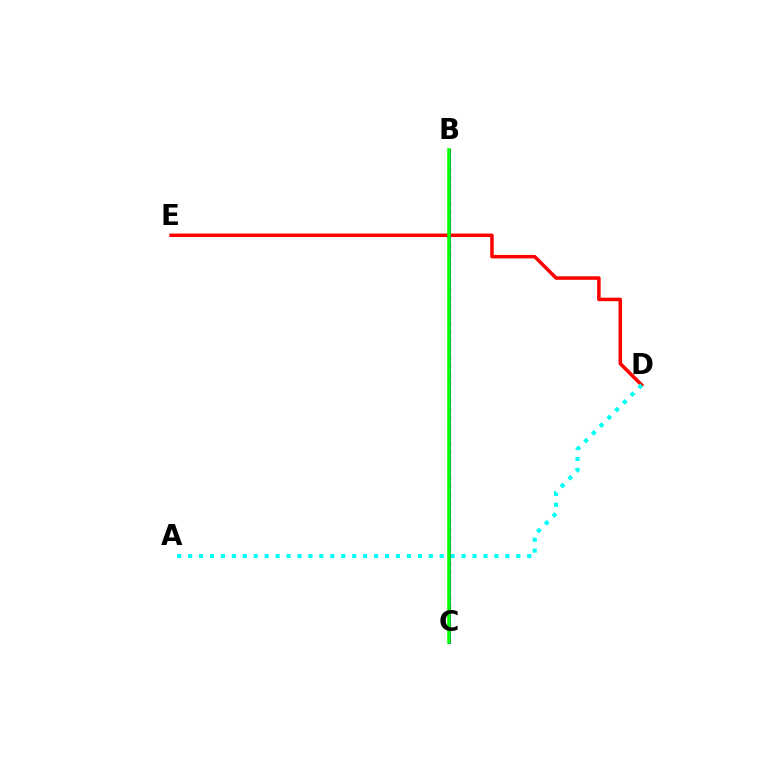{('D', 'E'): [{'color': '#ff0000', 'line_style': 'solid', 'thickness': 2.53}], ('A', 'D'): [{'color': '#00fff6', 'line_style': 'dotted', 'thickness': 2.97}], ('B', 'C'): [{'color': '#ee00ff', 'line_style': 'dotted', 'thickness': 2.33}, {'color': '#fcf500', 'line_style': 'solid', 'thickness': 1.88}, {'color': '#0010ff', 'line_style': 'solid', 'thickness': 2.15}, {'color': '#08ff00', 'line_style': 'solid', 'thickness': 2.53}]}